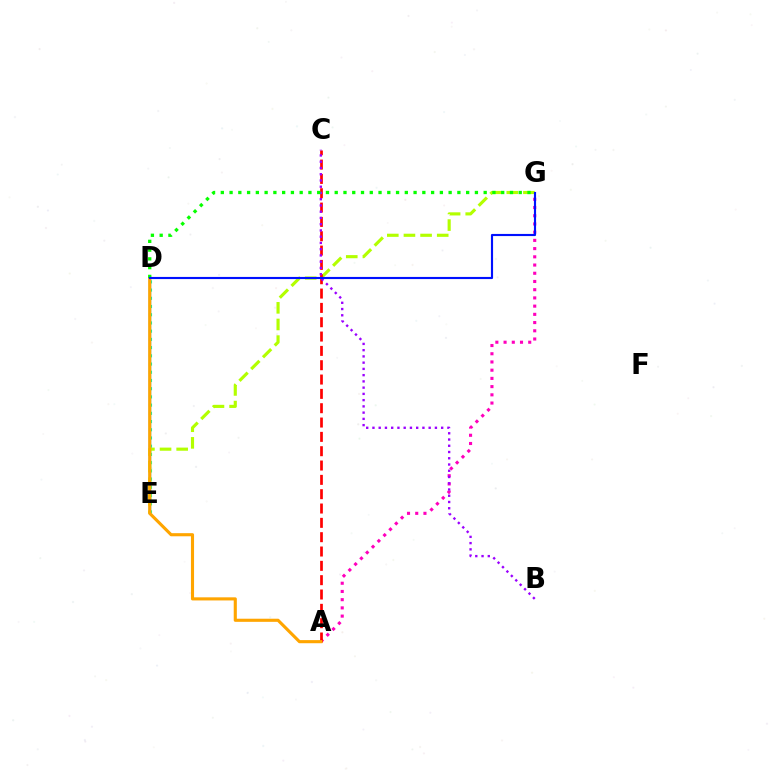{('D', 'E'): [{'color': '#00ff9d', 'line_style': 'dotted', 'thickness': 2.23}, {'color': '#00b5ff', 'line_style': 'solid', 'thickness': 1.71}], ('A', 'G'): [{'color': '#ff00bd', 'line_style': 'dotted', 'thickness': 2.23}], ('E', 'G'): [{'color': '#b3ff00', 'line_style': 'dashed', 'thickness': 2.26}], ('A', 'C'): [{'color': '#ff0000', 'line_style': 'dashed', 'thickness': 1.95}], ('A', 'D'): [{'color': '#ffa500', 'line_style': 'solid', 'thickness': 2.24}], ('B', 'C'): [{'color': '#9b00ff', 'line_style': 'dotted', 'thickness': 1.7}], ('D', 'G'): [{'color': '#08ff00', 'line_style': 'dotted', 'thickness': 2.38}, {'color': '#0010ff', 'line_style': 'solid', 'thickness': 1.54}]}